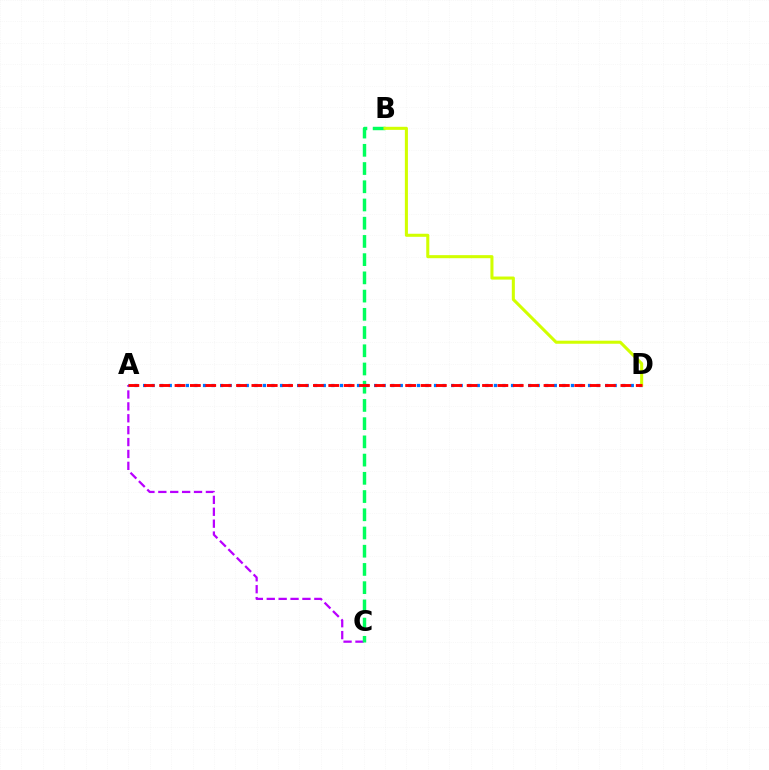{('A', 'C'): [{'color': '#b900ff', 'line_style': 'dashed', 'thickness': 1.62}], ('B', 'C'): [{'color': '#00ff5c', 'line_style': 'dashed', 'thickness': 2.48}], ('A', 'D'): [{'color': '#0074ff', 'line_style': 'dotted', 'thickness': 2.32}, {'color': '#ff0000', 'line_style': 'dashed', 'thickness': 2.09}], ('B', 'D'): [{'color': '#d1ff00', 'line_style': 'solid', 'thickness': 2.2}]}